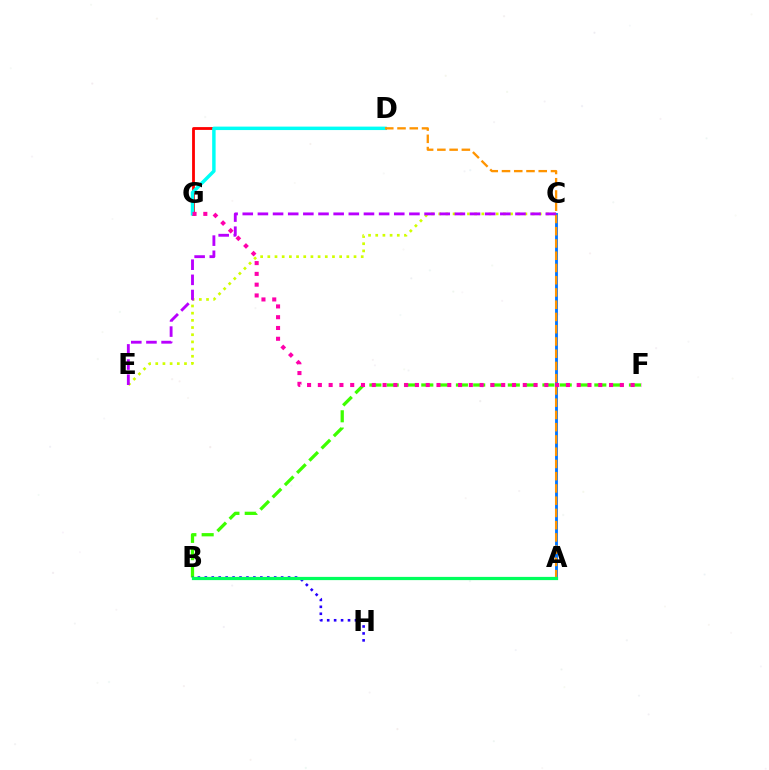{('D', 'G'): [{'color': '#ff0000', 'line_style': 'solid', 'thickness': 2.03}, {'color': '#00fff6', 'line_style': 'solid', 'thickness': 2.48}], ('C', 'E'): [{'color': '#d1ff00', 'line_style': 'dotted', 'thickness': 1.95}, {'color': '#b900ff', 'line_style': 'dashed', 'thickness': 2.06}], ('B', 'F'): [{'color': '#3dff00', 'line_style': 'dashed', 'thickness': 2.35}], ('A', 'C'): [{'color': '#0074ff', 'line_style': 'solid', 'thickness': 2.05}], ('B', 'H'): [{'color': '#2500ff', 'line_style': 'dotted', 'thickness': 1.88}], ('A', 'D'): [{'color': '#ff9400', 'line_style': 'dashed', 'thickness': 1.66}], ('F', 'G'): [{'color': '#ff00ac', 'line_style': 'dotted', 'thickness': 2.93}], ('A', 'B'): [{'color': '#00ff5c', 'line_style': 'solid', 'thickness': 2.32}]}